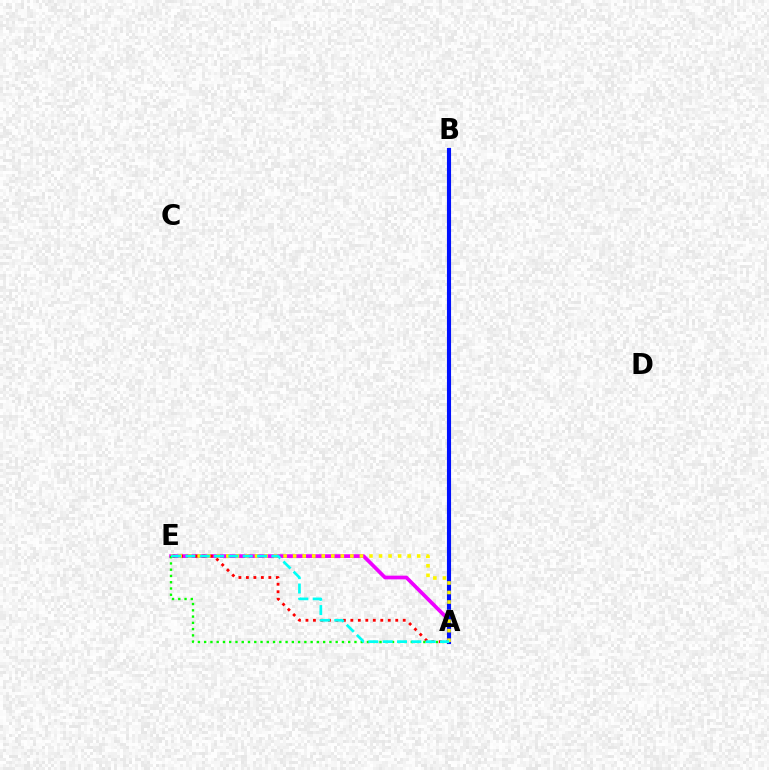{('A', 'E'): [{'color': '#ee00ff', 'line_style': 'solid', 'thickness': 2.67}, {'color': '#ff0000', 'line_style': 'dotted', 'thickness': 2.03}, {'color': '#fcf500', 'line_style': 'dotted', 'thickness': 2.59}, {'color': '#08ff00', 'line_style': 'dotted', 'thickness': 1.7}, {'color': '#00fff6', 'line_style': 'dashed', 'thickness': 1.95}], ('A', 'B'): [{'color': '#0010ff', 'line_style': 'solid', 'thickness': 2.96}]}